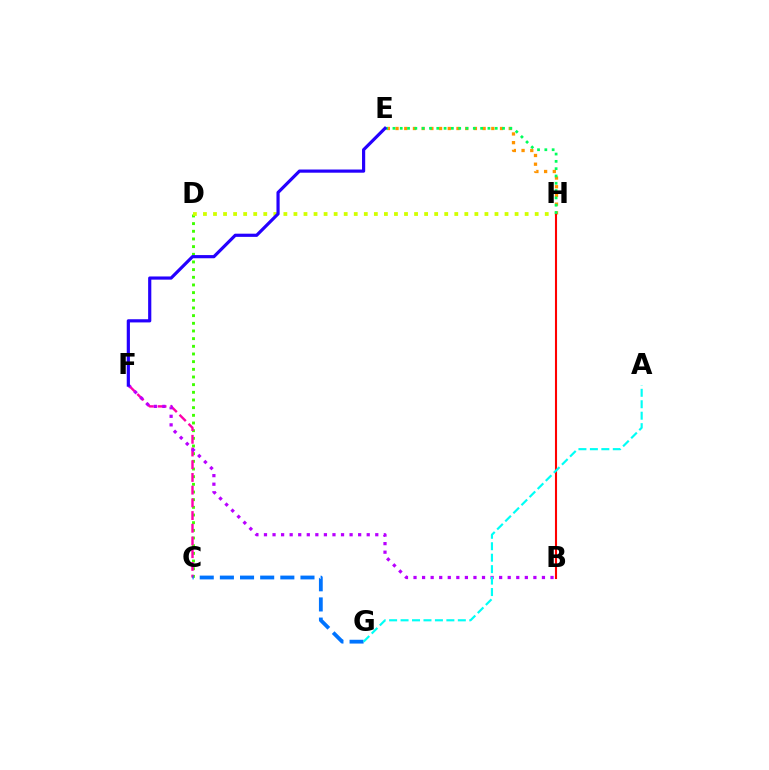{('C', 'D'): [{'color': '#3dff00', 'line_style': 'dotted', 'thickness': 2.08}], ('C', 'F'): [{'color': '#ff00ac', 'line_style': 'dashed', 'thickness': 1.73}], ('E', 'H'): [{'color': '#ff9400', 'line_style': 'dotted', 'thickness': 2.37}, {'color': '#00ff5c', 'line_style': 'dotted', 'thickness': 1.99}], ('B', 'F'): [{'color': '#b900ff', 'line_style': 'dotted', 'thickness': 2.33}], ('D', 'H'): [{'color': '#d1ff00', 'line_style': 'dotted', 'thickness': 2.73}], ('B', 'H'): [{'color': '#ff0000', 'line_style': 'solid', 'thickness': 1.51}], ('C', 'G'): [{'color': '#0074ff', 'line_style': 'dashed', 'thickness': 2.74}], ('A', 'G'): [{'color': '#00fff6', 'line_style': 'dashed', 'thickness': 1.56}], ('E', 'F'): [{'color': '#2500ff', 'line_style': 'solid', 'thickness': 2.29}]}